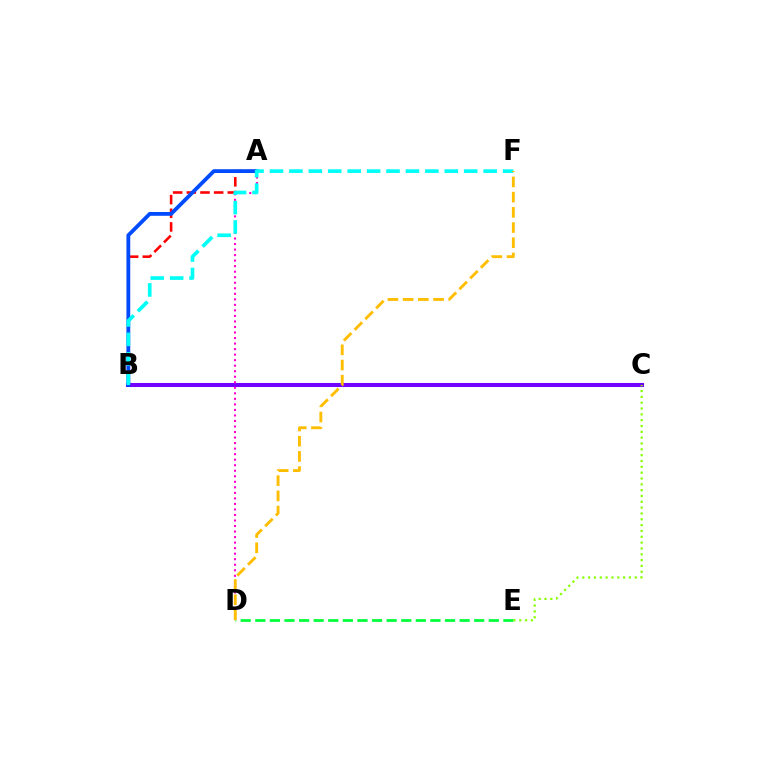{('A', 'B'): [{'color': '#ff0000', 'line_style': 'dashed', 'thickness': 1.86}, {'color': '#004bff', 'line_style': 'solid', 'thickness': 2.74}], ('B', 'C'): [{'color': '#7200ff', 'line_style': 'solid', 'thickness': 2.92}], ('D', 'E'): [{'color': '#00ff39', 'line_style': 'dashed', 'thickness': 1.98}], ('A', 'D'): [{'color': '#ff00cf', 'line_style': 'dotted', 'thickness': 1.5}], ('B', 'F'): [{'color': '#00fff6', 'line_style': 'dashed', 'thickness': 2.64}], ('C', 'E'): [{'color': '#84ff00', 'line_style': 'dotted', 'thickness': 1.58}], ('D', 'F'): [{'color': '#ffbd00', 'line_style': 'dashed', 'thickness': 2.07}]}